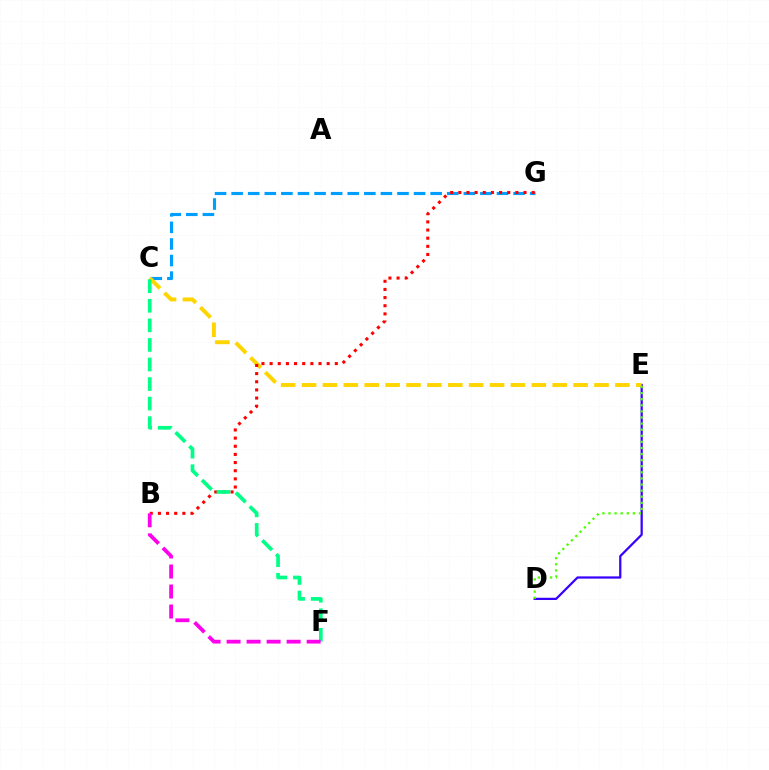{('C', 'G'): [{'color': '#009eff', 'line_style': 'dashed', 'thickness': 2.25}], ('D', 'E'): [{'color': '#3700ff', 'line_style': 'solid', 'thickness': 1.61}, {'color': '#4fff00', 'line_style': 'dotted', 'thickness': 1.66}], ('C', 'E'): [{'color': '#ffd500', 'line_style': 'dashed', 'thickness': 2.84}], ('B', 'G'): [{'color': '#ff0000', 'line_style': 'dotted', 'thickness': 2.21}], ('C', 'F'): [{'color': '#00ff86', 'line_style': 'dashed', 'thickness': 2.66}], ('B', 'F'): [{'color': '#ff00ed', 'line_style': 'dashed', 'thickness': 2.72}]}